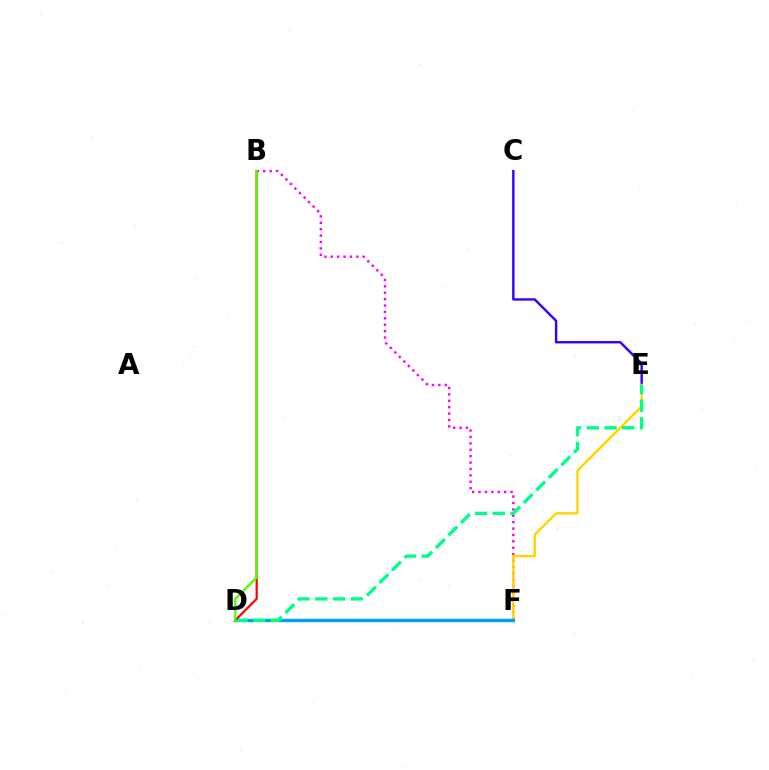{('C', 'E'): [{'color': '#3700ff', 'line_style': 'solid', 'thickness': 1.75}], ('B', 'F'): [{'color': '#ff00ed', 'line_style': 'dotted', 'thickness': 1.74}], ('E', 'F'): [{'color': '#ffd500', 'line_style': 'solid', 'thickness': 1.75}], ('D', 'F'): [{'color': '#009eff', 'line_style': 'solid', 'thickness': 2.43}], ('D', 'E'): [{'color': '#00ff86', 'line_style': 'dashed', 'thickness': 2.41}], ('B', 'D'): [{'color': '#ff0000', 'line_style': 'solid', 'thickness': 1.59}, {'color': '#4fff00', 'line_style': 'solid', 'thickness': 1.69}]}